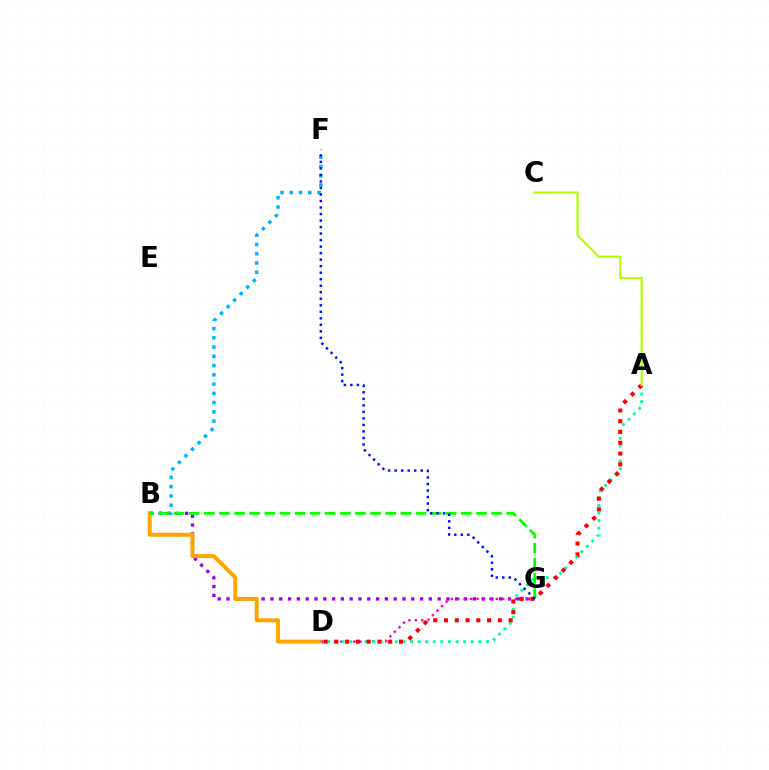{('B', 'G'): [{'color': '#9b00ff', 'line_style': 'dotted', 'thickness': 2.39}, {'color': '#08ff00', 'line_style': 'dashed', 'thickness': 2.05}], ('B', 'D'): [{'color': '#ffa500', 'line_style': 'solid', 'thickness': 2.86}], ('B', 'F'): [{'color': '#00b5ff', 'line_style': 'dotted', 'thickness': 2.51}], ('D', 'G'): [{'color': '#ff00bd', 'line_style': 'dotted', 'thickness': 1.74}], ('A', 'D'): [{'color': '#00ff9d', 'line_style': 'dotted', 'thickness': 2.06}, {'color': '#ff0000', 'line_style': 'dotted', 'thickness': 2.93}], ('A', 'C'): [{'color': '#b3ff00', 'line_style': 'solid', 'thickness': 1.58}], ('F', 'G'): [{'color': '#0010ff', 'line_style': 'dotted', 'thickness': 1.77}]}